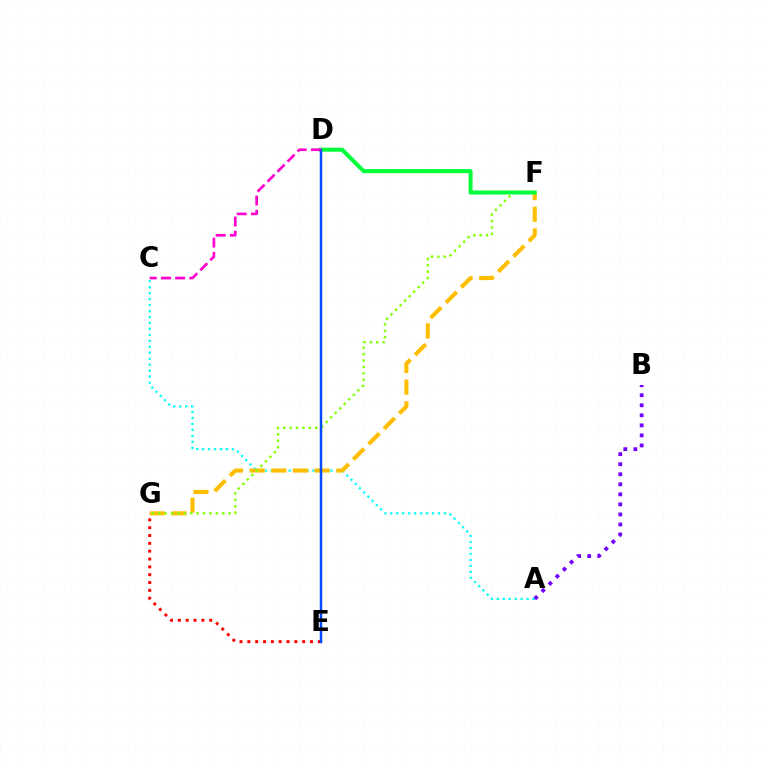{('E', 'G'): [{'color': '#ff0000', 'line_style': 'dotted', 'thickness': 2.13}], ('A', 'C'): [{'color': '#00fff6', 'line_style': 'dotted', 'thickness': 1.62}], ('F', 'G'): [{'color': '#ffbd00', 'line_style': 'dashed', 'thickness': 2.95}, {'color': '#84ff00', 'line_style': 'dotted', 'thickness': 1.74}], ('A', 'B'): [{'color': '#7200ff', 'line_style': 'dotted', 'thickness': 2.73}], ('D', 'F'): [{'color': '#00ff39', 'line_style': 'solid', 'thickness': 2.89}], ('D', 'E'): [{'color': '#004bff', 'line_style': 'solid', 'thickness': 1.8}], ('C', 'D'): [{'color': '#ff00cf', 'line_style': 'dashed', 'thickness': 1.92}]}